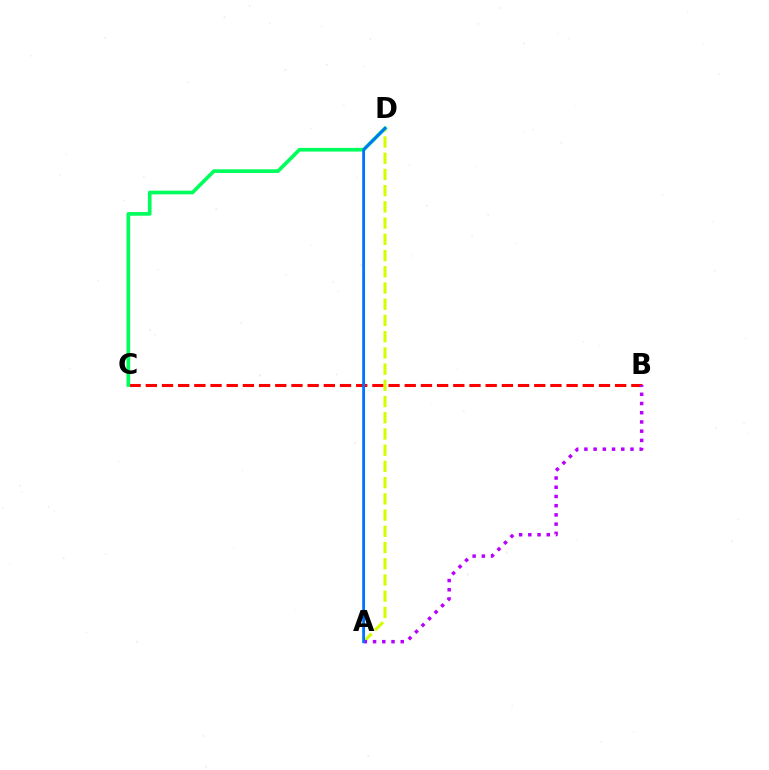{('B', 'C'): [{'color': '#ff0000', 'line_style': 'dashed', 'thickness': 2.2}], ('A', 'D'): [{'color': '#d1ff00', 'line_style': 'dashed', 'thickness': 2.2}, {'color': '#0074ff', 'line_style': 'solid', 'thickness': 2.03}], ('A', 'B'): [{'color': '#b900ff', 'line_style': 'dotted', 'thickness': 2.51}], ('C', 'D'): [{'color': '#00ff5c', 'line_style': 'solid', 'thickness': 2.64}]}